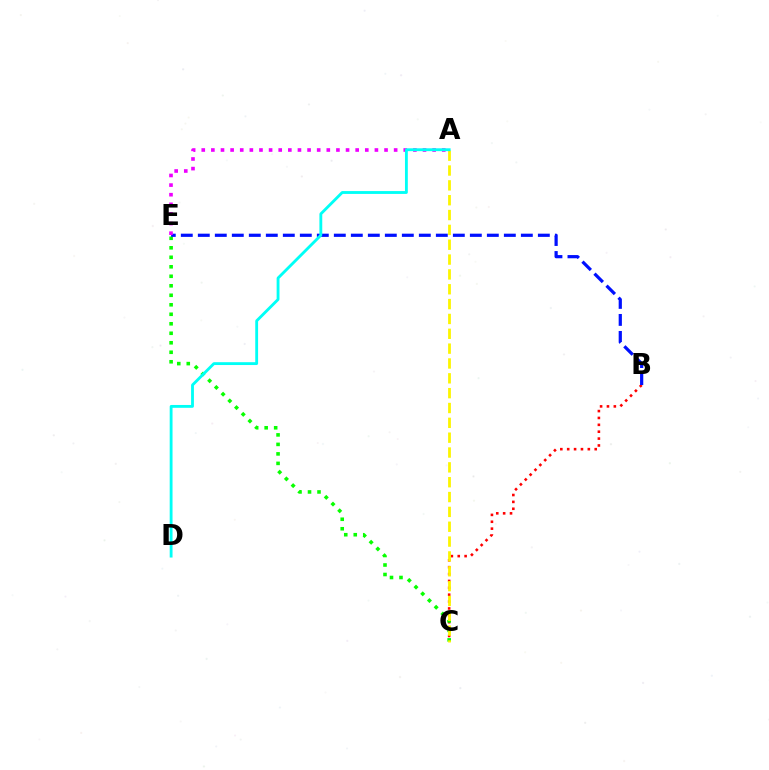{('B', 'C'): [{'color': '#ff0000', 'line_style': 'dotted', 'thickness': 1.87}], ('C', 'E'): [{'color': '#08ff00', 'line_style': 'dotted', 'thickness': 2.58}], ('B', 'E'): [{'color': '#0010ff', 'line_style': 'dashed', 'thickness': 2.31}], ('A', 'E'): [{'color': '#ee00ff', 'line_style': 'dotted', 'thickness': 2.61}], ('A', 'C'): [{'color': '#fcf500', 'line_style': 'dashed', 'thickness': 2.02}], ('A', 'D'): [{'color': '#00fff6', 'line_style': 'solid', 'thickness': 2.05}]}